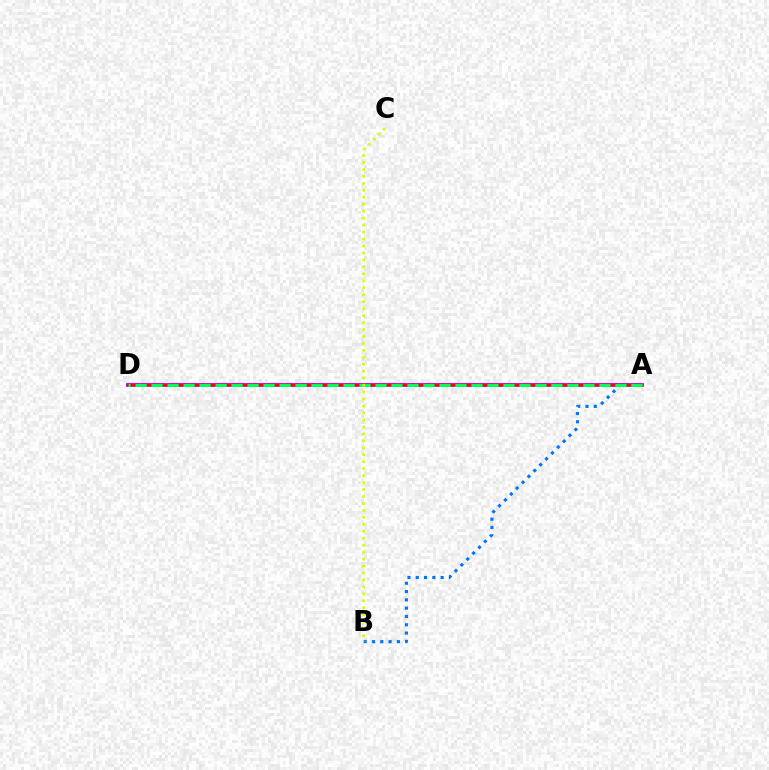{('A', 'D'): [{'color': '#b900ff', 'line_style': 'solid', 'thickness': 2.72}, {'color': '#ff0000', 'line_style': 'solid', 'thickness': 1.74}, {'color': '#00ff5c', 'line_style': 'dashed', 'thickness': 2.17}], ('A', 'B'): [{'color': '#0074ff', 'line_style': 'dotted', 'thickness': 2.26}], ('B', 'C'): [{'color': '#d1ff00', 'line_style': 'dotted', 'thickness': 1.89}]}